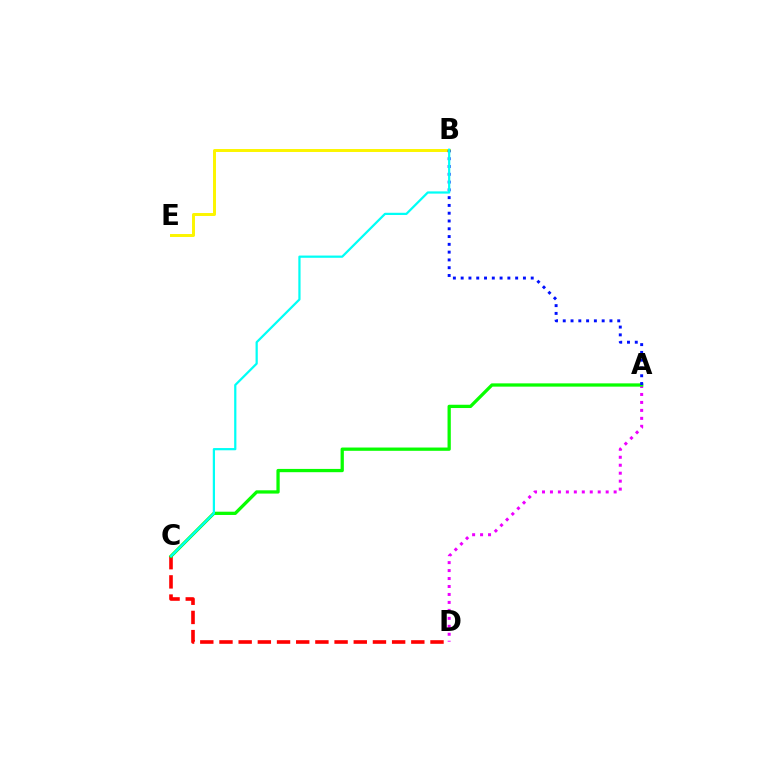{('C', 'D'): [{'color': '#ff0000', 'line_style': 'dashed', 'thickness': 2.61}], ('B', 'E'): [{'color': '#fcf500', 'line_style': 'solid', 'thickness': 2.13}], ('A', 'D'): [{'color': '#ee00ff', 'line_style': 'dotted', 'thickness': 2.16}], ('A', 'C'): [{'color': '#08ff00', 'line_style': 'solid', 'thickness': 2.36}], ('A', 'B'): [{'color': '#0010ff', 'line_style': 'dotted', 'thickness': 2.11}], ('B', 'C'): [{'color': '#00fff6', 'line_style': 'solid', 'thickness': 1.61}]}